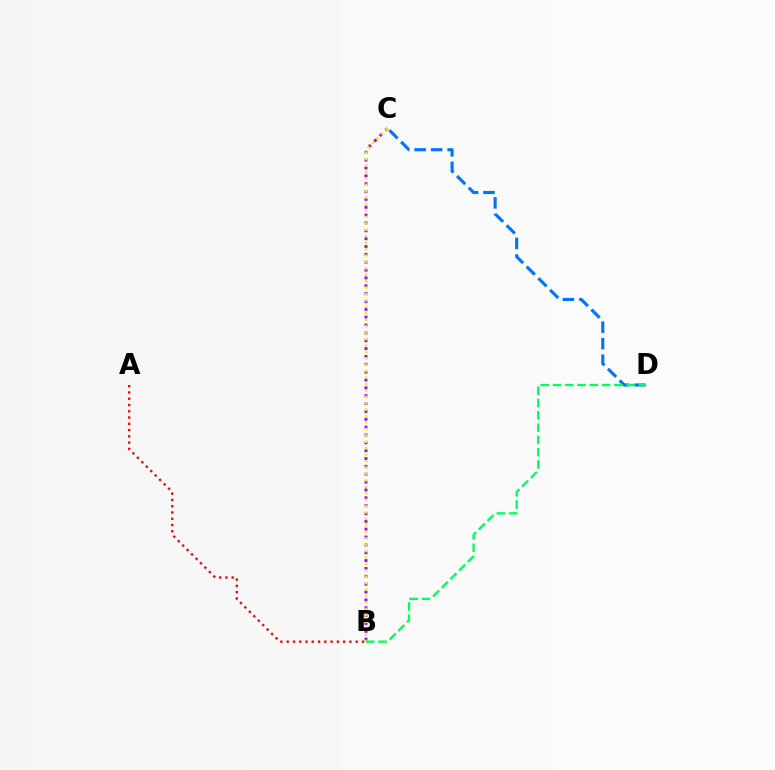{('B', 'C'): [{'color': '#b900ff', 'line_style': 'dotted', 'thickness': 2.13}, {'color': '#d1ff00', 'line_style': 'dotted', 'thickness': 1.75}], ('C', 'D'): [{'color': '#0074ff', 'line_style': 'dashed', 'thickness': 2.24}], ('A', 'B'): [{'color': '#ff0000', 'line_style': 'dotted', 'thickness': 1.7}], ('B', 'D'): [{'color': '#00ff5c', 'line_style': 'dashed', 'thickness': 1.67}]}